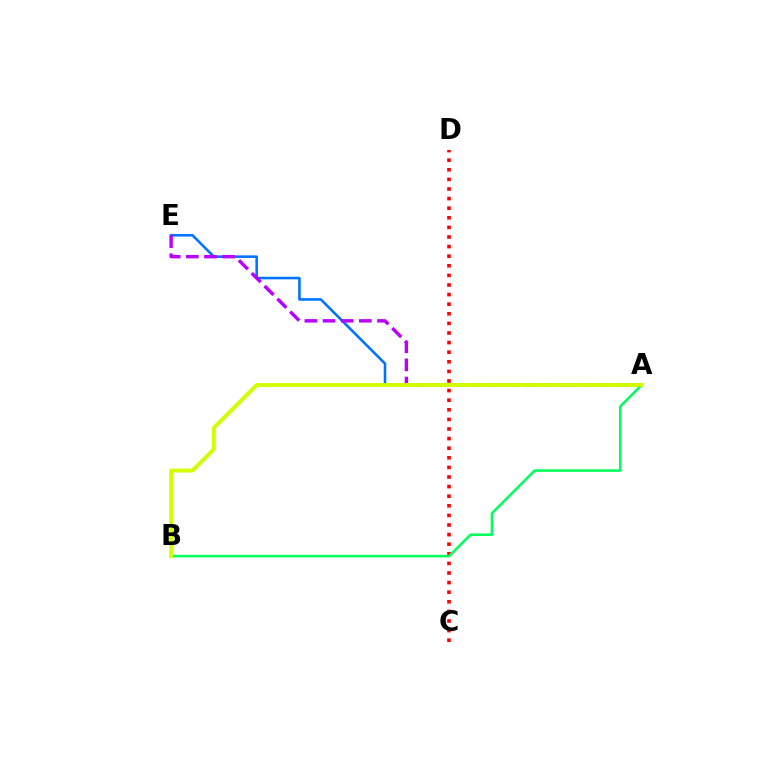{('C', 'D'): [{'color': '#ff0000', 'line_style': 'dotted', 'thickness': 2.61}], ('A', 'E'): [{'color': '#0074ff', 'line_style': 'solid', 'thickness': 1.86}, {'color': '#b900ff', 'line_style': 'dashed', 'thickness': 2.46}], ('A', 'B'): [{'color': '#00ff5c', 'line_style': 'solid', 'thickness': 1.84}, {'color': '#d1ff00', 'line_style': 'solid', 'thickness': 2.82}]}